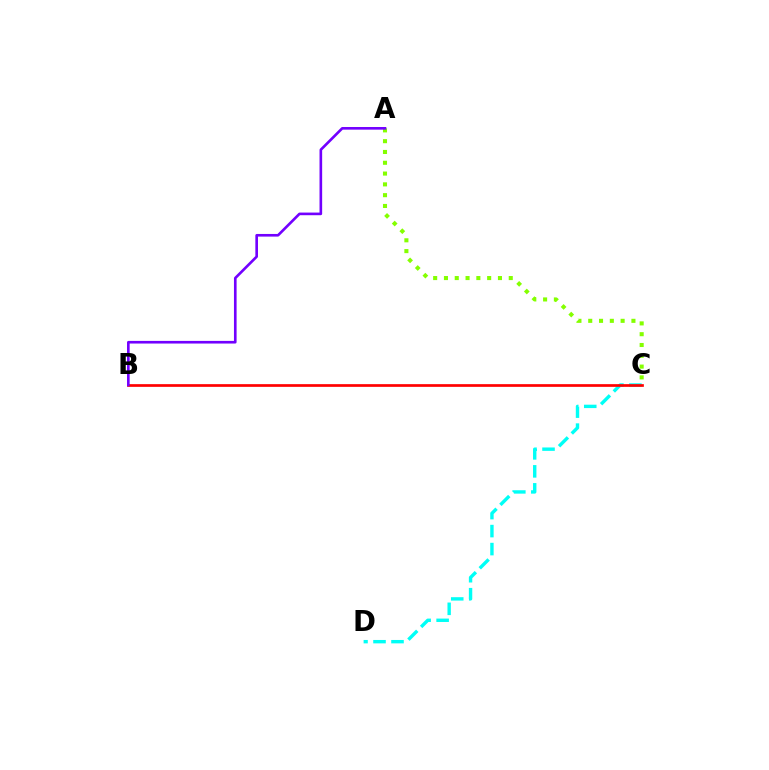{('A', 'C'): [{'color': '#84ff00', 'line_style': 'dotted', 'thickness': 2.93}], ('C', 'D'): [{'color': '#00fff6', 'line_style': 'dashed', 'thickness': 2.44}], ('B', 'C'): [{'color': '#ff0000', 'line_style': 'solid', 'thickness': 1.94}], ('A', 'B'): [{'color': '#7200ff', 'line_style': 'solid', 'thickness': 1.9}]}